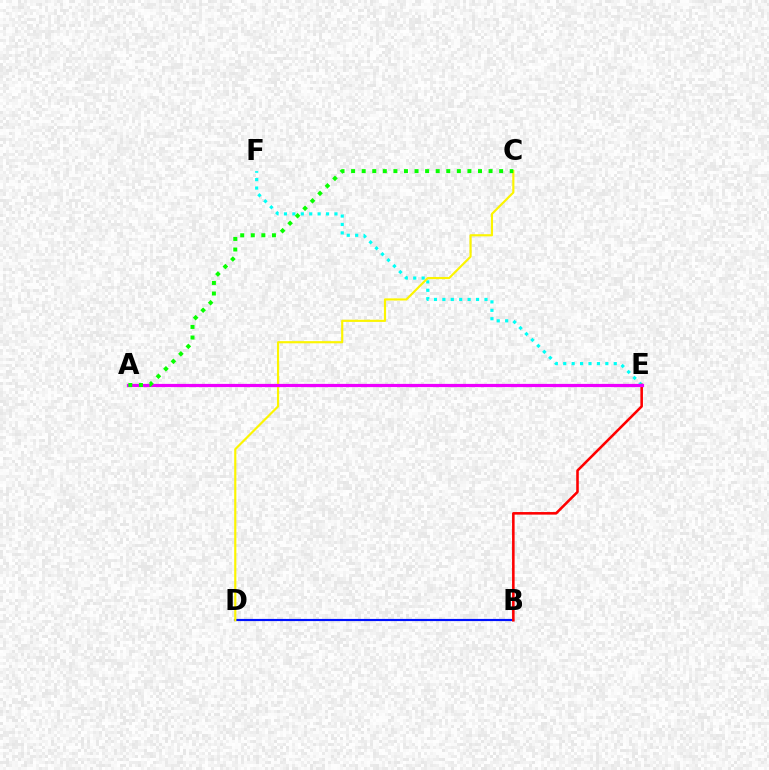{('E', 'F'): [{'color': '#00fff6', 'line_style': 'dotted', 'thickness': 2.29}], ('B', 'D'): [{'color': '#0010ff', 'line_style': 'solid', 'thickness': 1.56}], ('C', 'D'): [{'color': '#fcf500', 'line_style': 'solid', 'thickness': 1.56}], ('B', 'E'): [{'color': '#ff0000', 'line_style': 'solid', 'thickness': 1.85}], ('A', 'E'): [{'color': '#ee00ff', 'line_style': 'solid', 'thickness': 2.31}], ('A', 'C'): [{'color': '#08ff00', 'line_style': 'dotted', 'thickness': 2.87}]}